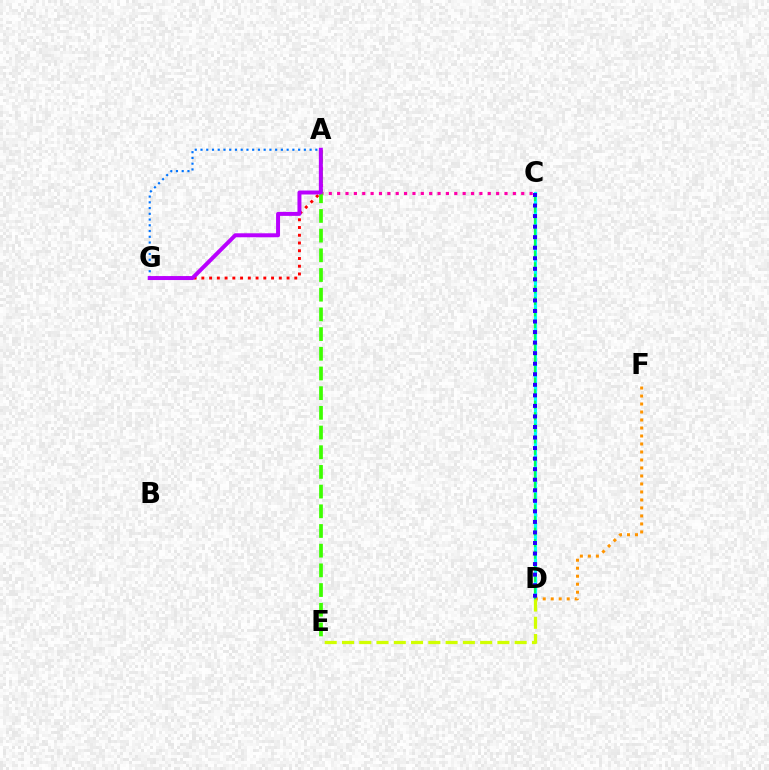{('A', 'C'): [{'color': '#ff00ac', 'line_style': 'dotted', 'thickness': 2.27}], ('C', 'D'): [{'color': '#00fff6', 'line_style': 'solid', 'thickness': 2.27}, {'color': '#00ff5c', 'line_style': 'dashed', 'thickness': 1.57}, {'color': '#2500ff', 'line_style': 'dotted', 'thickness': 2.87}], ('D', 'F'): [{'color': '#ff9400', 'line_style': 'dotted', 'thickness': 2.17}], ('A', 'E'): [{'color': '#3dff00', 'line_style': 'dashed', 'thickness': 2.67}], ('A', 'G'): [{'color': '#ff0000', 'line_style': 'dotted', 'thickness': 2.1}, {'color': '#0074ff', 'line_style': 'dotted', 'thickness': 1.56}, {'color': '#b900ff', 'line_style': 'solid', 'thickness': 2.86}], ('D', 'E'): [{'color': '#d1ff00', 'line_style': 'dashed', 'thickness': 2.35}]}